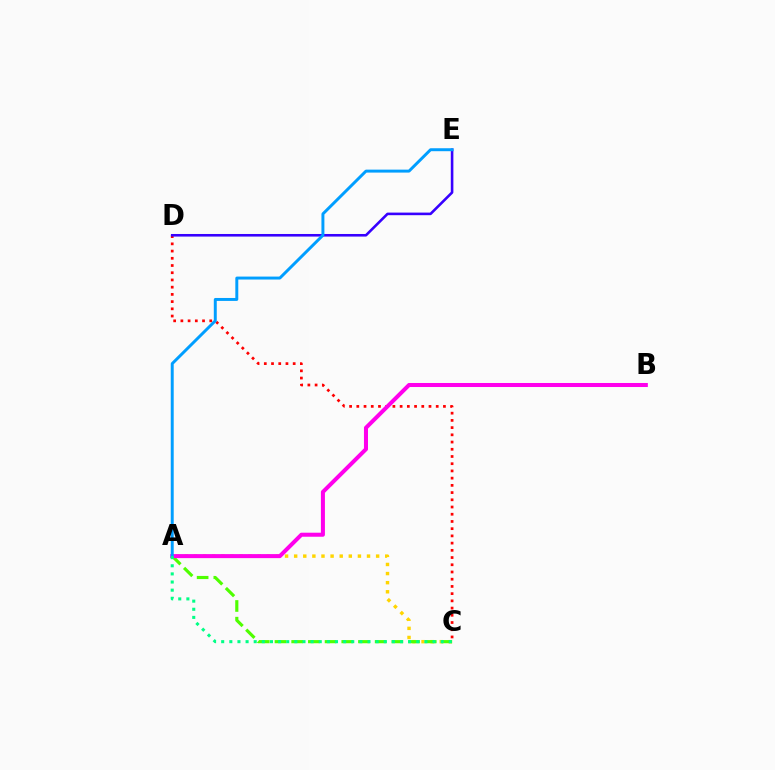{('A', 'C'): [{'color': '#ffd500', 'line_style': 'dotted', 'thickness': 2.47}, {'color': '#4fff00', 'line_style': 'dashed', 'thickness': 2.27}, {'color': '#00ff86', 'line_style': 'dotted', 'thickness': 2.21}], ('C', 'D'): [{'color': '#ff0000', 'line_style': 'dotted', 'thickness': 1.96}], ('D', 'E'): [{'color': '#3700ff', 'line_style': 'solid', 'thickness': 1.86}], ('A', 'B'): [{'color': '#ff00ed', 'line_style': 'solid', 'thickness': 2.9}], ('A', 'E'): [{'color': '#009eff', 'line_style': 'solid', 'thickness': 2.13}]}